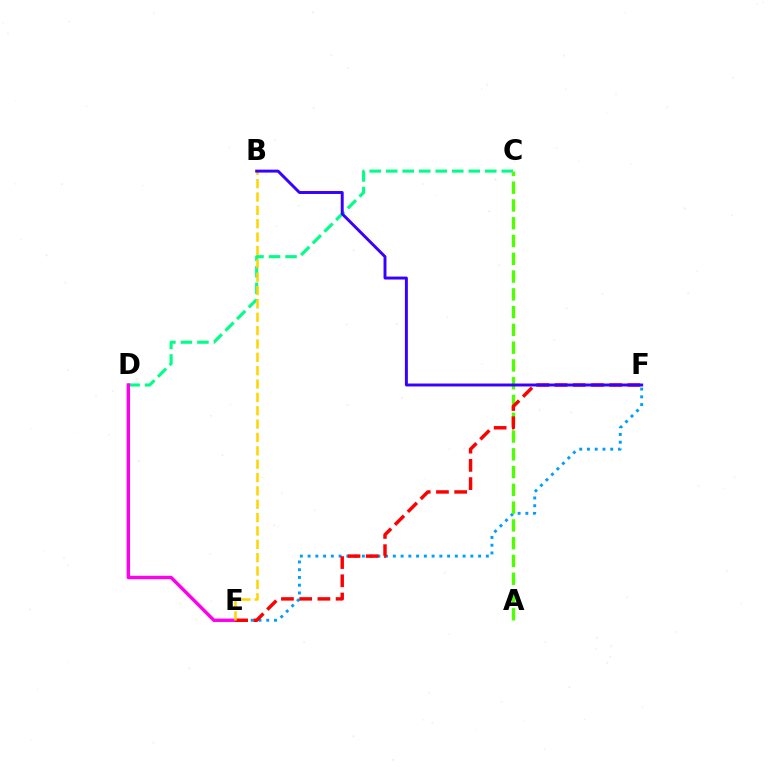{('E', 'F'): [{'color': '#009eff', 'line_style': 'dotted', 'thickness': 2.11}, {'color': '#ff0000', 'line_style': 'dashed', 'thickness': 2.48}], ('C', 'D'): [{'color': '#00ff86', 'line_style': 'dashed', 'thickness': 2.24}], ('A', 'C'): [{'color': '#4fff00', 'line_style': 'dashed', 'thickness': 2.41}], ('D', 'E'): [{'color': '#ff00ed', 'line_style': 'solid', 'thickness': 2.46}], ('B', 'E'): [{'color': '#ffd500', 'line_style': 'dashed', 'thickness': 1.81}], ('B', 'F'): [{'color': '#3700ff', 'line_style': 'solid', 'thickness': 2.12}]}